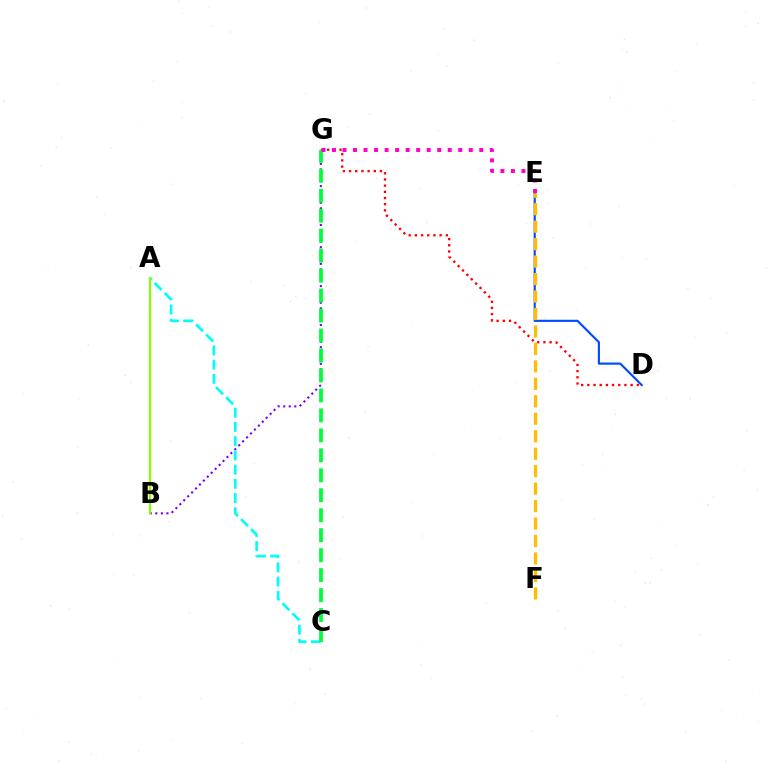{('D', 'G'): [{'color': '#ff0000', 'line_style': 'dotted', 'thickness': 1.68}], ('B', 'G'): [{'color': '#7200ff', 'line_style': 'dotted', 'thickness': 1.51}], ('A', 'C'): [{'color': '#00fff6', 'line_style': 'dashed', 'thickness': 1.93}], ('C', 'G'): [{'color': '#00ff39', 'line_style': 'dashed', 'thickness': 2.71}], ('A', 'B'): [{'color': '#84ff00', 'line_style': 'solid', 'thickness': 1.58}], ('D', 'E'): [{'color': '#004bff', 'line_style': 'solid', 'thickness': 1.54}], ('E', 'F'): [{'color': '#ffbd00', 'line_style': 'dashed', 'thickness': 2.37}], ('E', 'G'): [{'color': '#ff00cf', 'line_style': 'dotted', 'thickness': 2.86}]}